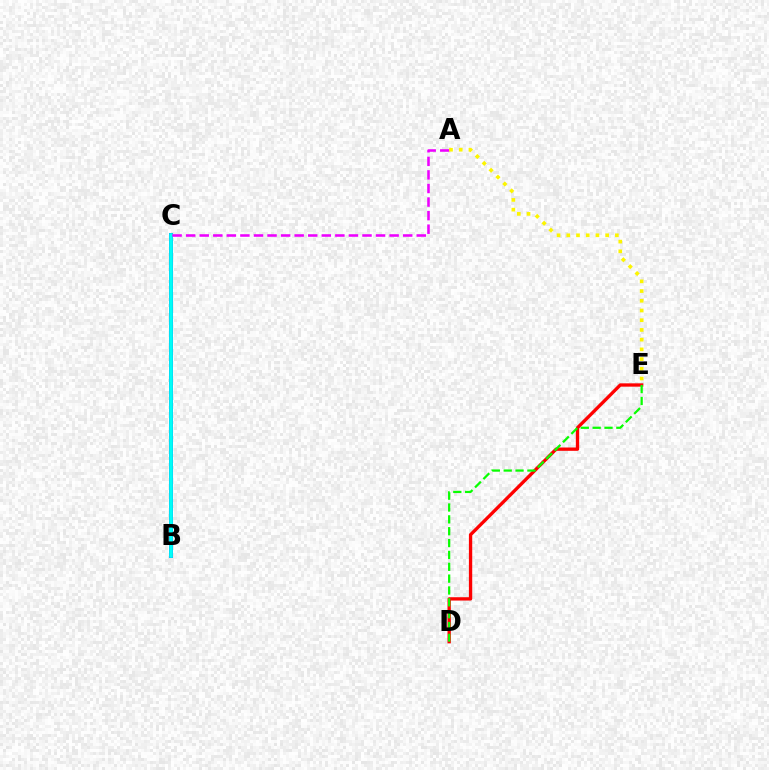{('B', 'C'): [{'color': '#0010ff', 'line_style': 'solid', 'thickness': 2.82}, {'color': '#00fff6', 'line_style': 'solid', 'thickness': 2.71}], ('D', 'E'): [{'color': '#ff0000', 'line_style': 'solid', 'thickness': 2.39}, {'color': '#08ff00', 'line_style': 'dashed', 'thickness': 1.61}], ('A', 'C'): [{'color': '#ee00ff', 'line_style': 'dashed', 'thickness': 1.84}], ('A', 'E'): [{'color': '#fcf500', 'line_style': 'dotted', 'thickness': 2.64}]}